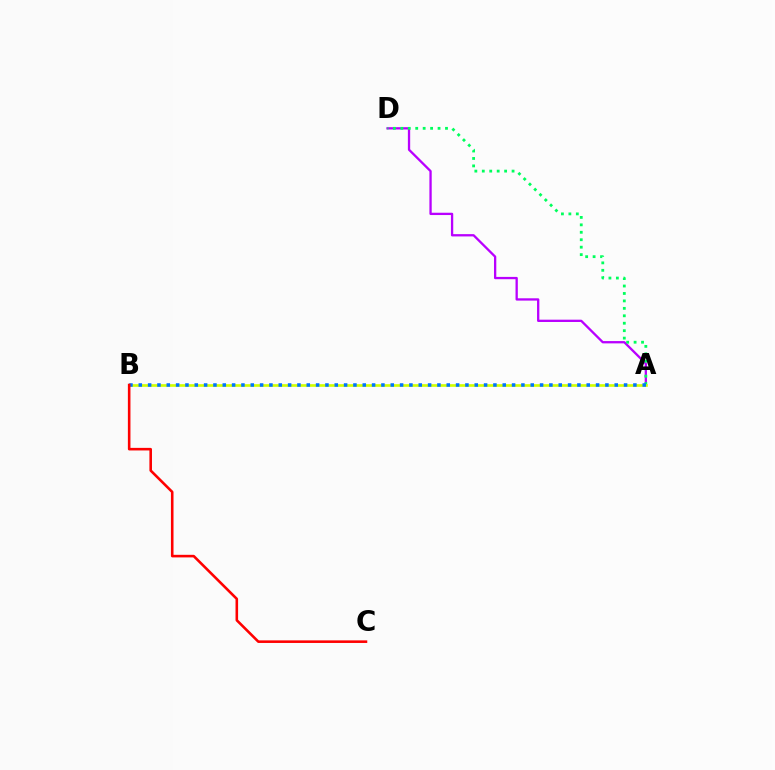{('A', 'D'): [{'color': '#b900ff', 'line_style': 'solid', 'thickness': 1.66}, {'color': '#00ff5c', 'line_style': 'dotted', 'thickness': 2.02}], ('A', 'B'): [{'color': '#d1ff00', 'line_style': 'solid', 'thickness': 1.92}, {'color': '#0074ff', 'line_style': 'dotted', 'thickness': 2.54}], ('B', 'C'): [{'color': '#ff0000', 'line_style': 'solid', 'thickness': 1.86}]}